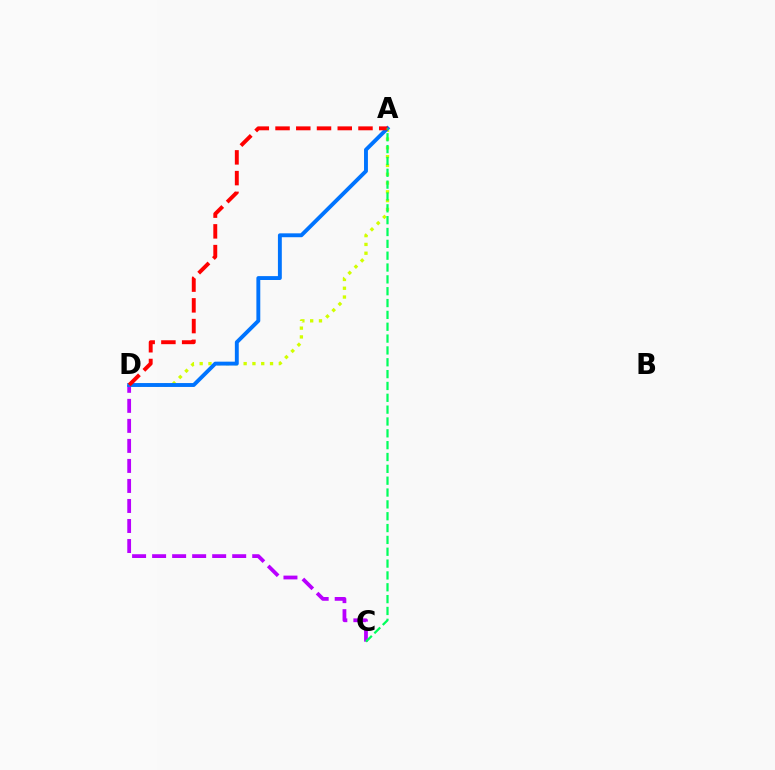{('C', 'D'): [{'color': '#b900ff', 'line_style': 'dashed', 'thickness': 2.72}], ('A', 'D'): [{'color': '#d1ff00', 'line_style': 'dotted', 'thickness': 2.39}, {'color': '#0074ff', 'line_style': 'solid', 'thickness': 2.8}, {'color': '#ff0000', 'line_style': 'dashed', 'thickness': 2.82}], ('A', 'C'): [{'color': '#00ff5c', 'line_style': 'dashed', 'thickness': 1.61}]}